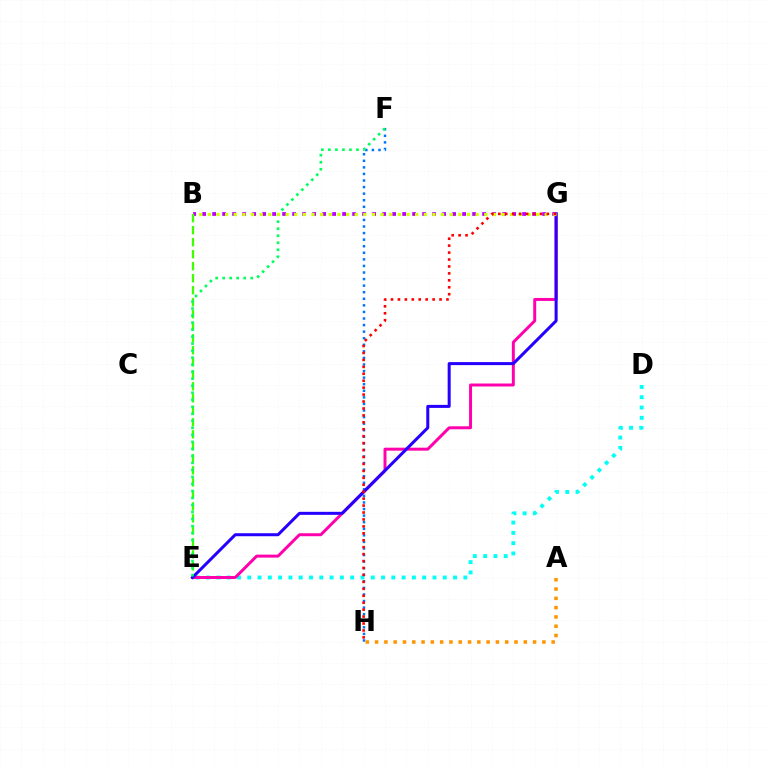{('D', 'E'): [{'color': '#00fff6', 'line_style': 'dotted', 'thickness': 2.8}], ('F', 'H'): [{'color': '#0074ff', 'line_style': 'dotted', 'thickness': 1.79}], ('E', 'G'): [{'color': '#ff00ac', 'line_style': 'solid', 'thickness': 2.14}, {'color': '#2500ff', 'line_style': 'solid', 'thickness': 2.17}], ('A', 'H'): [{'color': '#ff9400', 'line_style': 'dotted', 'thickness': 2.53}], ('B', 'G'): [{'color': '#b900ff', 'line_style': 'dotted', 'thickness': 2.72}, {'color': '#d1ff00', 'line_style': 'dotted', 'thickness': 2.35}], ('B', 'E'): [{'color': '#3dff00', 'line_style': 'dashed', 'thickness': 1.63}], ('E', 'F'): [{'color': '#00ff5c', 'line_style': 'dotted', 'thickness': 1.91}], ('G', 'H'): [{'color': '#ff0000', 'line_style': 'dotted', 'thickness': 1.88}]}